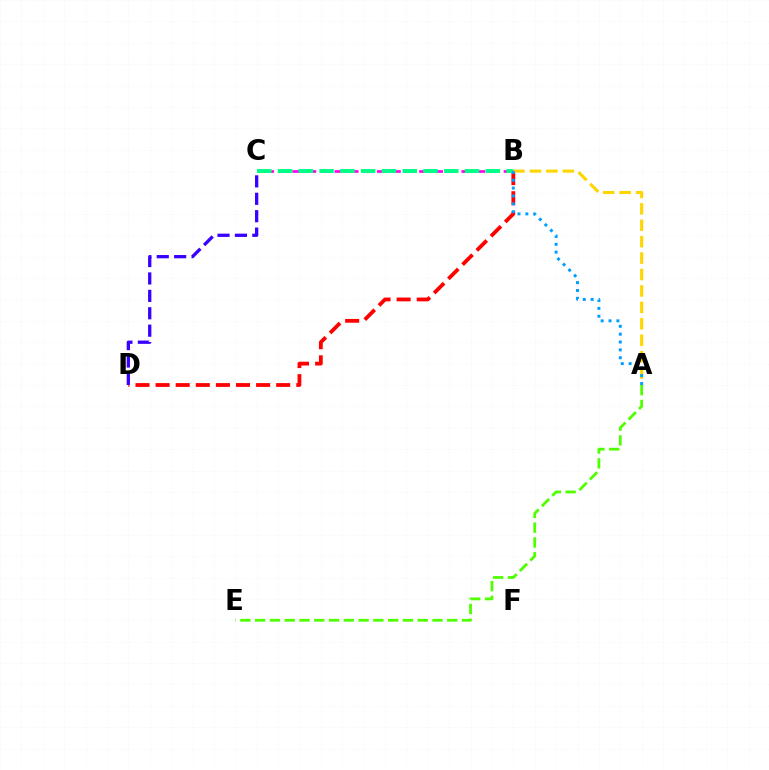{('B', 'D'): [{'color': '#ff0000', 'line_style': 'dashed', 'thickness': 2.73}], ('A', 'B'): [{'color': '#ffd500', 'line_style': 'dashed', 'thickness': 2.23}, {'color': '#009eff', 'line_style': 'dotted', 'thickness': 2.14}], ('A', 'E'): [{'color': '#4fff00', 'line_style': 'dashed', 'thickness': 2.01}], ('C', 'D'): [{'color': '#3700ff', 'line_style': 'dashed', 'thickness': 2.36}], ('B', 'C'): [{'color': '#ff00ed', 'line_style': 'dashed', 'thickness': 1.91}, {'color': '#00ff86', 'line_style': 'dashed', 'thickness': 2.82}]}